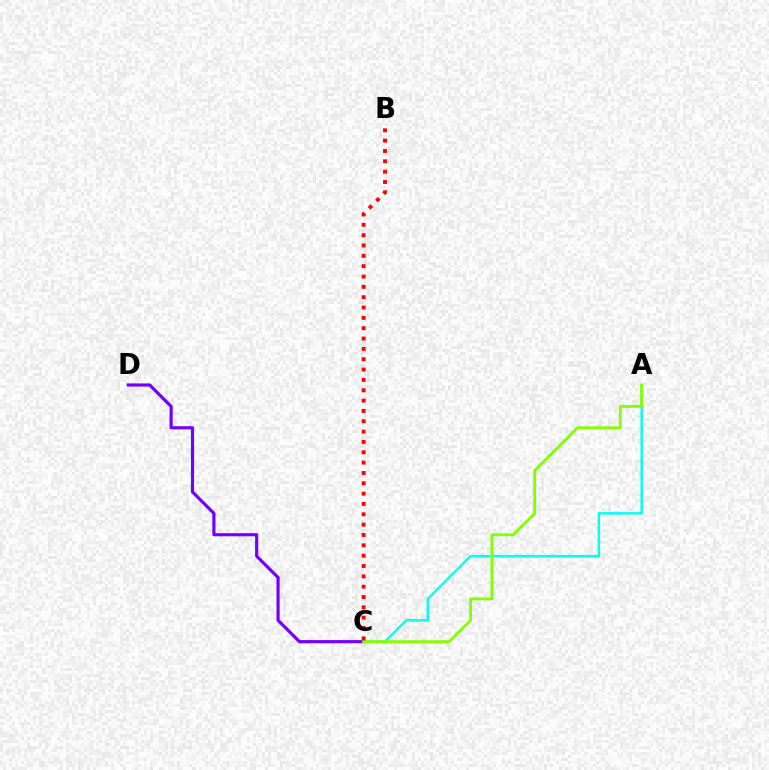{('A', 'C'): [{'color': '#00fff6', 'line_style': 'solid', 'thickness': 1.74}, {'color': '#84ff00', 'line_style': 'solid', 'thickness': 2.05}], ('C', 'D'): [{'color': '#7200ff', 'line_style': 'solid', 'thickness': 2.27}], ('B', 'C'): [{'color': '#ff0000', 'line_style': 'dotted', 'thickness': 2.81}]}